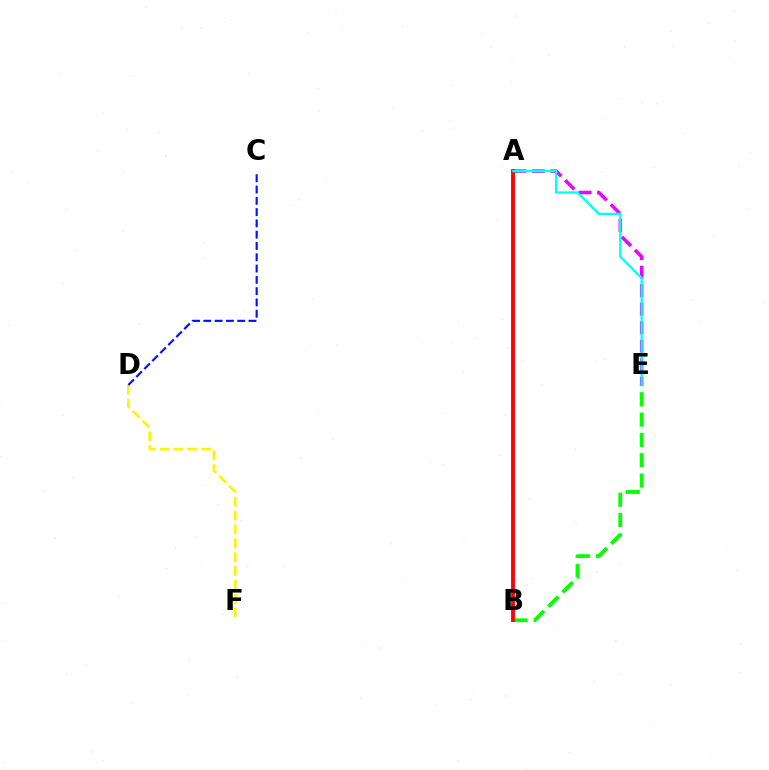{('A', 'E'): [{'color': '#ee00ff', 'line_style': 'dashed', 'thickness': 2.52}, {'color': '#00fff6', 'line_style': 'solid', 'thickness': 1.65}], ('B', 'E'): [{'color': '#08ff00', 'line_style': 'dashed', 'thickness': 2.76}], ('D', 'F'): [{'color': '#fcf500', 'line_style': 'dashed', 'thickness': 1.88}], ('A', 'B'): [{'color': '#ff0000', 'line_style': 'solid', 'thickness': 2.76}], ('C', 'D'): [{'color': '#0010ff', 'line_style': 'dashed', 'thickness': 1.53}]}